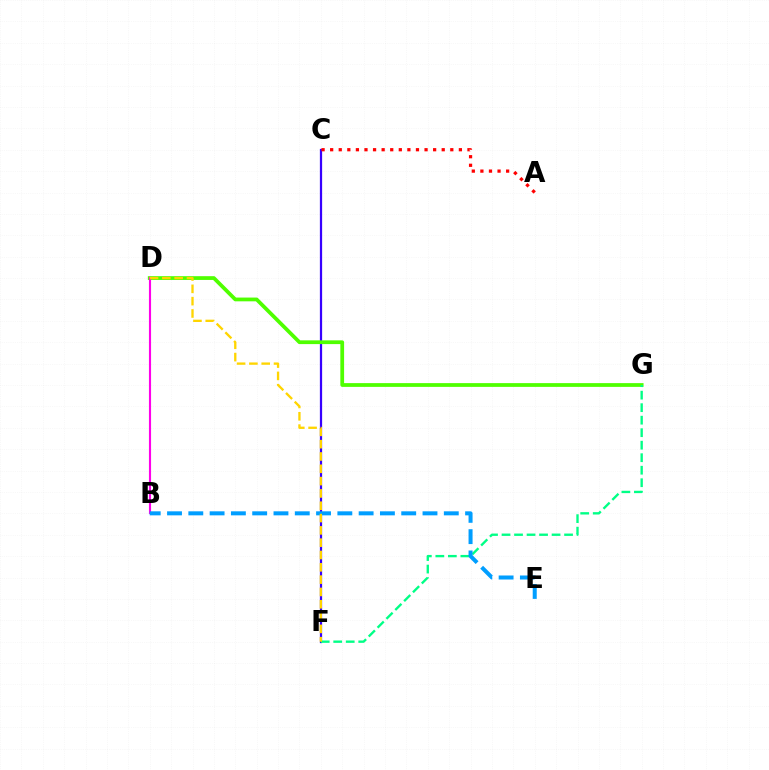{('C', 'F'): [{'color': '#3700ff', 'line_style': 'solid', 'thickness': 1.62}], ('D', 'G'): [{'color': '#4fff00', 'line_style': 'solid', 'thickness': 2.71}], ('B', 'D'): [{'color': '#ff00ed', 'line_style': 'solid', 'thickness': 1.53}], ('F', 'G'): [{'color': '#00ff86', 'line_style': 'dashed', 'thickness': 1.7}], ('B', 'E'): [{'color': '#009eff', 'line_style': 'dashed', 'thickness': 2.89}], ('D', 'F'): [{'color': '#ffd500', 'line_style': 'dashed', 'thickness': 1.67}], ('A', 'C'): [{'color': '#ff0000', 'line_style': 'dotted', 'thickness': 2.33}]}